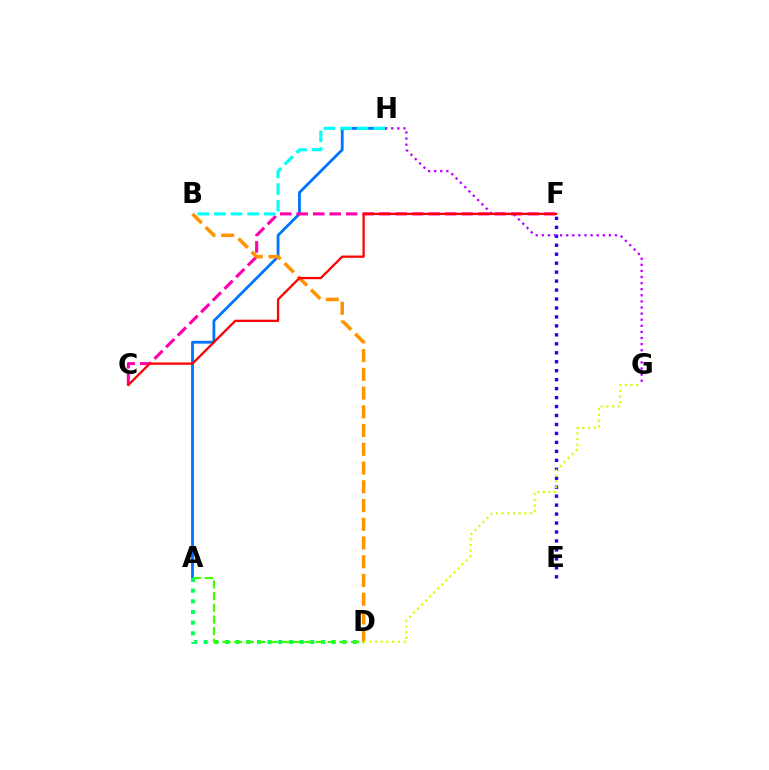{('A', 'H'): [{'color': '#0074ff', 'line_style': 'solid', 'thickness': 2.02}], ('E', 'F'): [{'color': '#2500ff', 'line_style': 'dotted', 'thickness': 2.43}], ('A', 'D'): [{'color': '#00ff5c', 'line_style': 'dotted', 'thickness': 2.9}, {'color': '#3dff00', 'line_style': 'dashed', 'thickness': 1.59}], ('C', 'F'): [{'color': '#ff00ac', 'line_style': 'dashed', 'thickness': 2.24}, {'color': '#ff0000', 'line_style': 'solid', 'thickness': 1.64}], ('G', 'H'): [{'color': '#b900ff', 'line_style': 'dotted', 'thickness': 1.66}], ('B', 'D'): [{'color': '#ff9400', 'line_style': 'dashed', 'thickness': 2.55}], ('B', 'H'): [{'color': '#00fff6', 'line_style': 'dashed', 'thickness': 2.25}], ('D', 'G'): [{'color': '#d1ff00', 'line_style': 'dotted', 'thickness': 1.55}]}